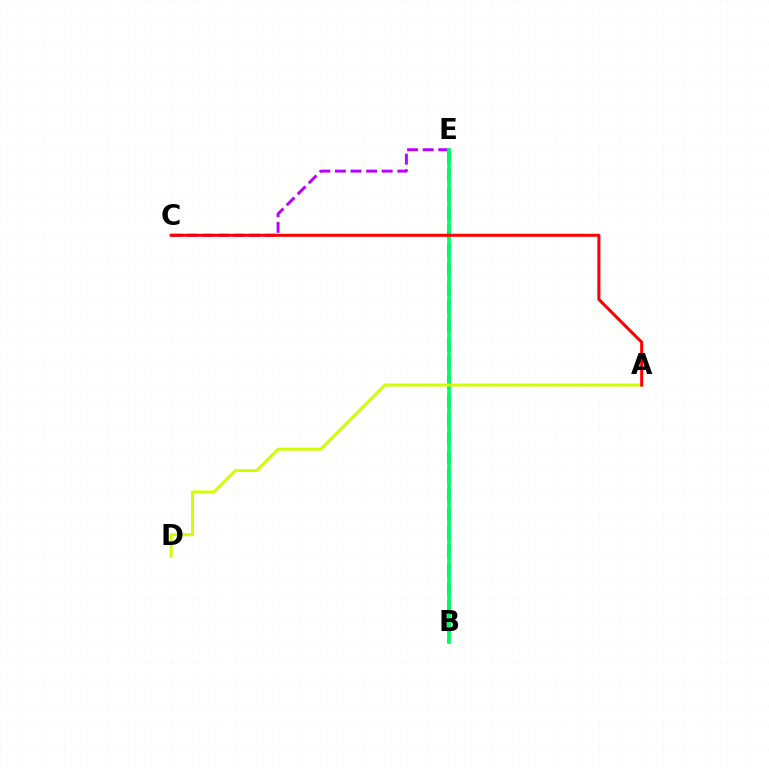{('B', 'E'): [{'color': '#0074ff', 'line_style': 'dashed', 'thickness': 2.55}, {'color': '#00ff5c', 'line_style': 'solid', 'thickness': 2.67}], ('C', 'E'): [{'color': '#b900ff', 'line_style': 'dashed', 'thickness': 2.12}], ('A', 'D'): [{'color': '#d1ff00', 'line_style': 'solid', 'thickness': 2.13}], ('A', 'C'): [{'color': '#ff0000', 'line_style': 'solid', 'thickness': 2.18}]}